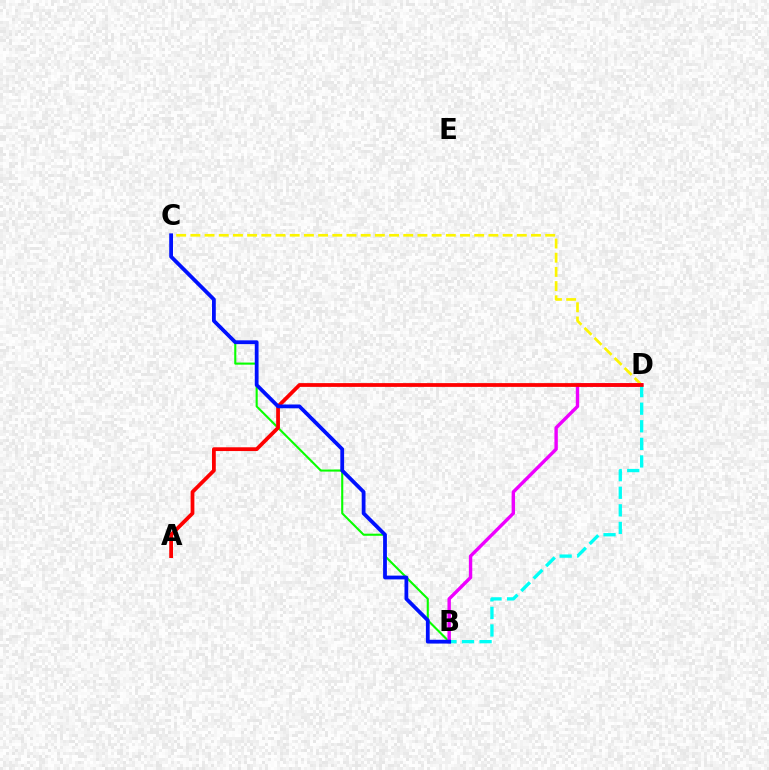{('C', 'D'): [{'color': '#fcf500', 'line_style': 'dashed', 'thickness': 1.93}], ('B', 'C'): [{'color': '#08ff00', 'line_style': 'solid', 'thickness': 1.51}, {'color': '#0010ff', 'line_style': 'solid', 'thickness': 2.73}], ('B', 'D'): [{'color': '#ee00ff', 'line_style': 'solid', 'thickness': 2.44}, {'color': '#00fff6', 'line_style': 'dashed', 'thickness': 2.39}], ('A', 'D'): [{'color': '#ff0000', 'line_style': 'solid', 'thickness': 2.71}]}